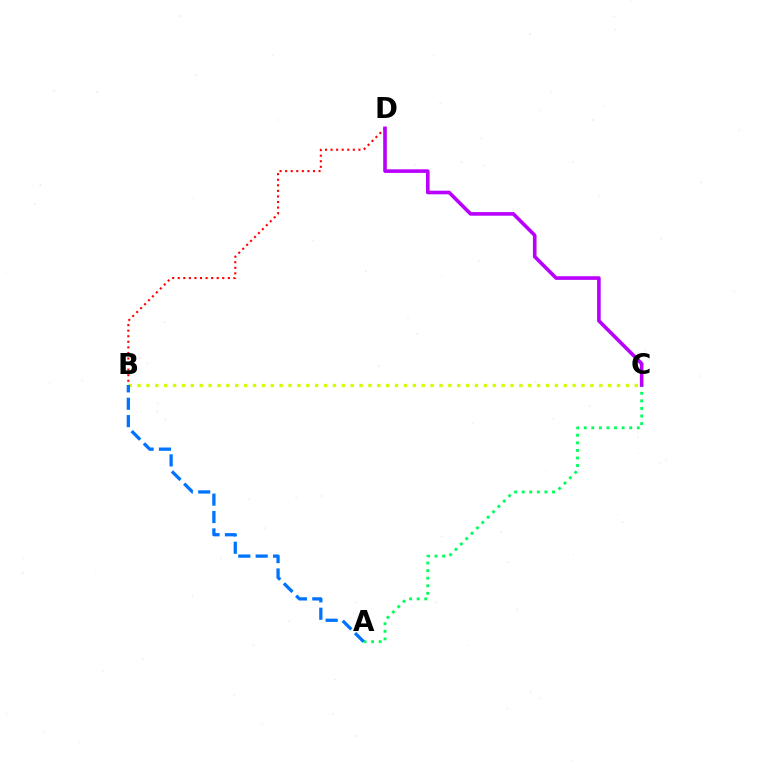{('B', 'D'): [{'color': '#ff0000', 'line_style': 'dotted', 'thickness': 1.51}], ('A', 'C'): [{'color': '#00ff5c', 'line_style': 'dotted', 'thickness': 2.06}], ('B', 'C'): [{'color': '#d1ff00', 'line_style': 'dotted', 'thickness': 2.41}], ('A', 'B'): [{'color': '#0074ff', 'line_style': 'dashed', 'thickness': 2.36}], ('C', 'D'): [{'color': '#b900ff', 'line_style': 'solid', 'thickness': 2.6}]}